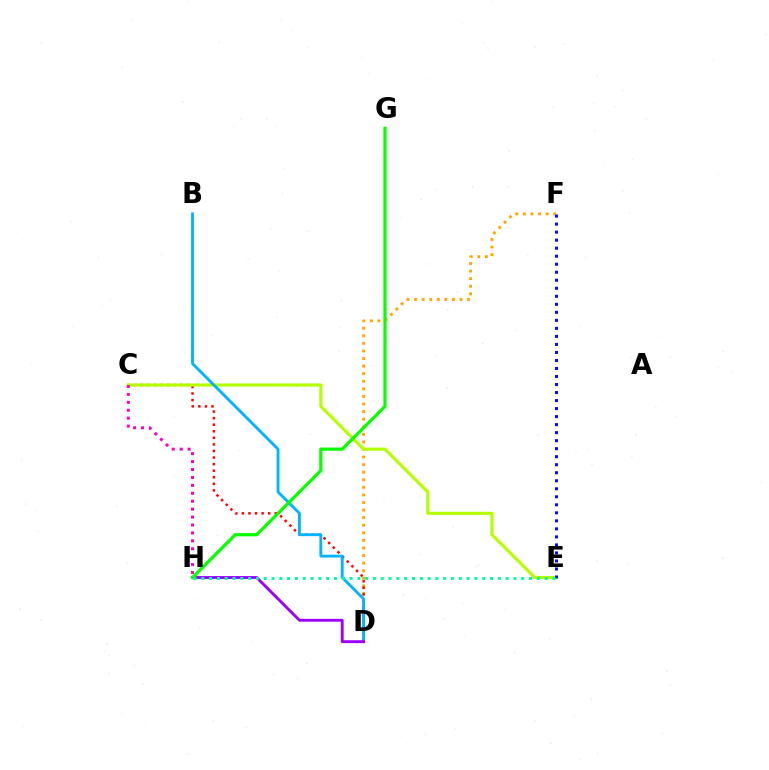{('D', 'F'): [{'color': '#ffa500', 'line_style': 'dotted', 'thickness': 2.06}], ('C', 'D'): [{'color': '#ff0000', 'line_style': 'dotted', 'thickness': 1.78}], ('C', 'E'): [{'color': '#b3ff00', 'line_style': 'solid', 'thickness': 2.26}], ('B', 'D'): [{'color': '#00b5ff', 'line_style': 'solid', 'thickness': 2.06}], ('D', 'H'): [{'color': '#9b00ff', 'line_style': 'solid', 'thickness': 2.06}], ('G', 'H'): [{'color': '#08ff00', 'line_style': 'solid', 'thickness': 2.33}], ('C', 'H'): [{'color': '#ff00bd', 'line_style': 'dotted', 'thickness': 2.15}], ('E', 'F'): [{'color': '#0010ff', 'line_style': 'dotted', 'thickness': 2.18}], ('E', 'H'): [{'color': '#00ff9d', 'line_style': 'dotted', 'thickness': 2.12}]}